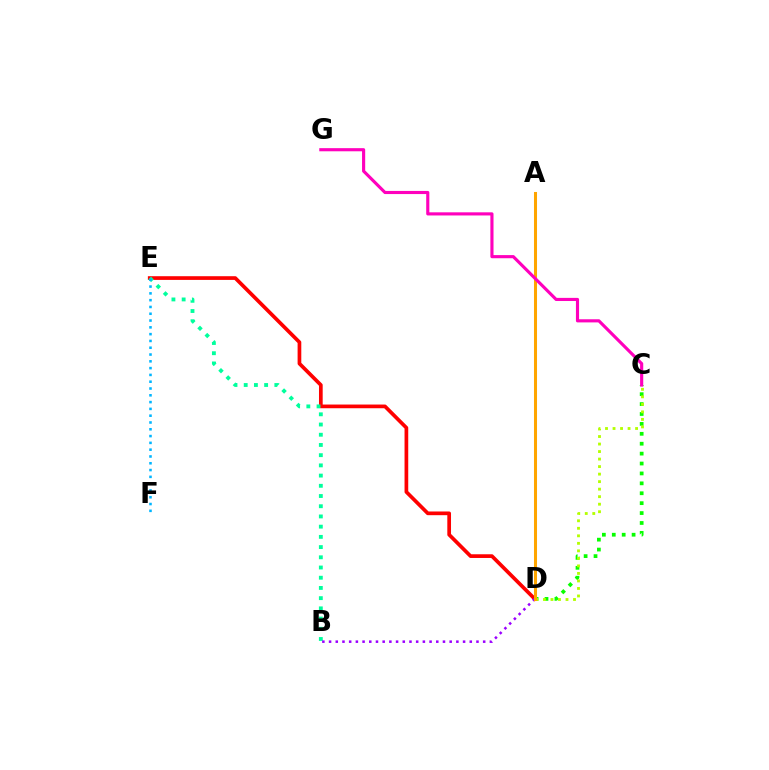{('A', 'D'): [{'color': '#0010ff', 'line_style': 'dashed', 'thickness': 1.83}, {'color': '#ffa500', 'line_style': 'solid', 'thickness': 2.19}], ('D', 'E'): [{'color': '#ff0000', 'line_style': 'solid', 'thickness': 2.66}], ('B', 'E'): [{'color': '#00ff9d', 'line_style': 'dotted', 'thickness': 2.77}], ('E', 'F'): [{'color': '#00b5ff', 'line_style': 'dotted', 'thickness': 1.85}], ('C', 'D'): [{'color': '#08ff00', 'line_style': 'dotted', 'thickness': 2.69}, {'color': '#b3ff00', 'line_style': 'dotted', 'thickness': 2.04}], ('B', 'D'): [{'color': '#9b00ff', 'line_style': 'dotted', 'thickness': 1.82}], ('C', 'G'): [{'color': '#ff00bd', 'line_style': 'solid', 'thickness': 2.26}]}